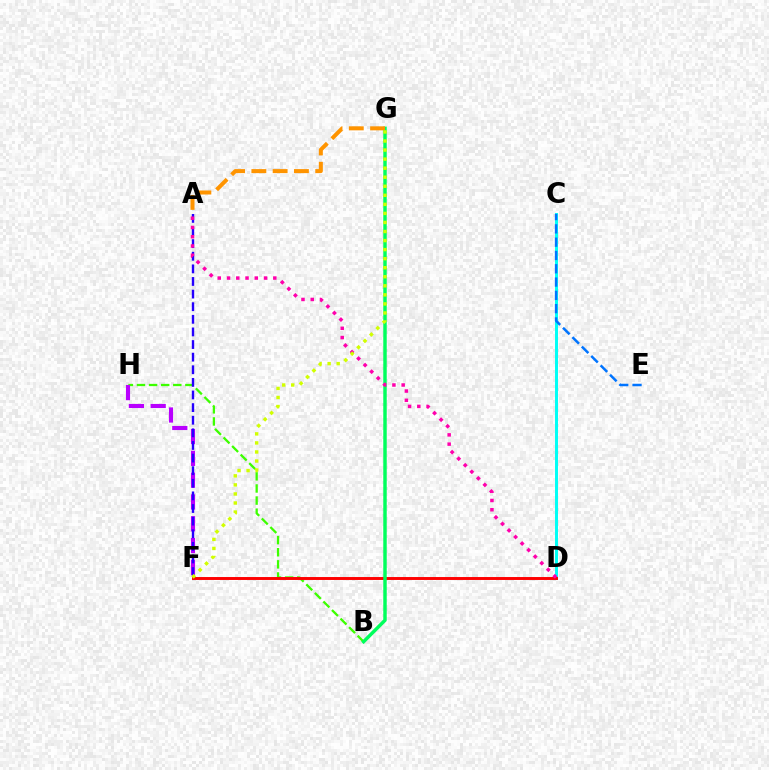{('B', 'H'): [{'color': '#3dff00', 'line_style': 'dashed', 'thickness': 1.64}], ('C', 'D'): [{'color': '#00fff6', 'line_style': 'solid', 'thickness': 2.13}], ('F', 'H'): [{'color': '#b900ff', 'line_style': 'dashed', 'thickness': 2.96}], ('D', 'F'): [{'color': '#ff0000', 'line_style': 'solid', 'thickness': 2.11}], ('B', 'G'): [{'color': '#00ff5c', 'line_style': 'solid', 'thickness': 2.49}], ('C', 'E'): [{'color': '#0074ff', 'line_style': 'dashed', 'thickness': 1.81}], ('A', 'F'): [{'color': '#2500ff', 'line_style': 'dashed', 'thickness': 1.71}], ('A', 'G'): [{'color': '#ff9400', 'line_style': 'dashed', 'thickness': 2.89}], ('A', 'D'): [{'color': '#ff00ac', 'line_style': 'dotted', 'thickness': 2.52}], ('F', 'G'): [{'color': '#d1ff00', 'line_style': 'dotted', 'thickness': 2.46}]}